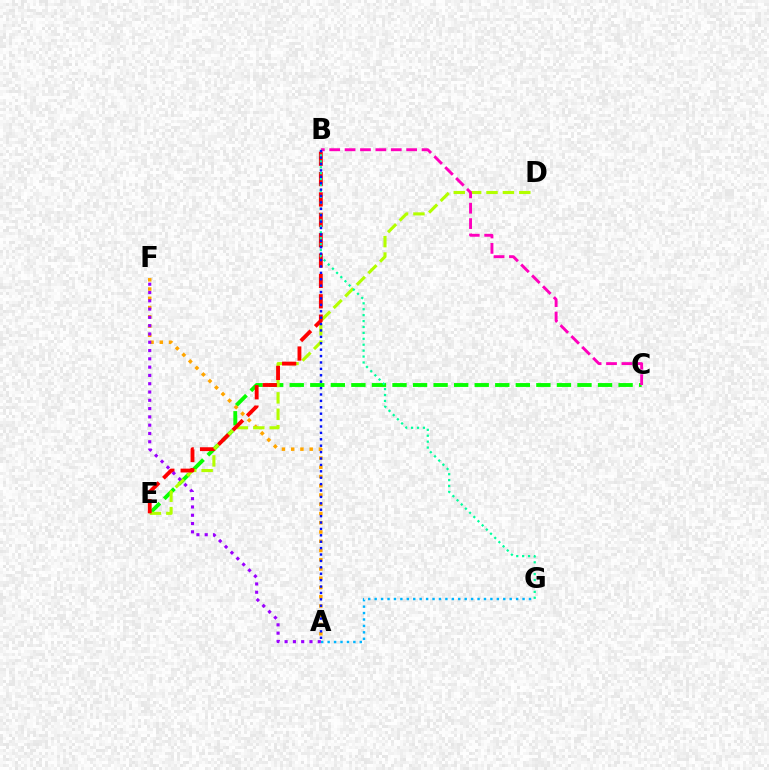{('C', 'E'): [{'color': '#08ff00', 'line_style': 'dashed', 'thickness': 2.79}], ('A', 'F'): [{'color': '#ffa500', 'line_style': 'dotted', 'thickness': 2.51}, {'color': '#9b00ff', 'line_style': 'dotted', 'thickness': 2.25}], ('D', 'E'): [{'color': '#b3ff00', 'line_style': 'dashed', 'thickness': 2.23}], ('B', 'E'): [{'color': '#ff0000', 'line_style': 'dashed', 'thickness': 2.77}], ('B', 'C'): [{'color': '#ff00bd', 'line_style': 'dashed', 'thickness': 2.09}], ('A', 'G'): [{'color': '#00b5ff', 'line_style': 'dotted', 'thickness': 1.75}], ('B', 'G'): [{'color': '#00ff9d', 'line_style': 'dotted', 'thickness': 1.61}], ('A', 'B'): [{'color': '#0010ff', 'line_style': 'dotted', 'thickness': 1.74}]}